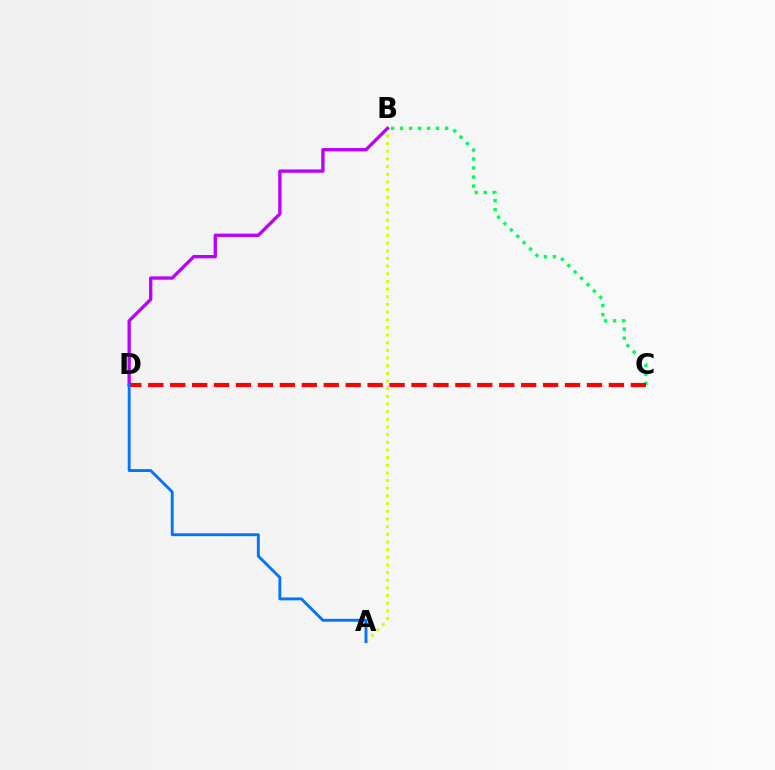{('B', 'C'): [{'color': '#00ff5c', 'line_style': 'dotted', 'thickness': 2.45}], ('C', 'D'): [{'color': '#ff0000', 'line_style': 'dashed', 'thickness': 2.98}], ('A', 'B'): [{'color': '#d1ff00', 'line_style': 'dotted', 'thickness': 2.08}], ('B', 'D'): [{'color': '#b900ff', 'line_style': 'solid', 'thickness': 2.39}], ('A', 'D'): [{'color': '#0074ff', 'line_style': 'solid', 'thickness': 2.08}]}